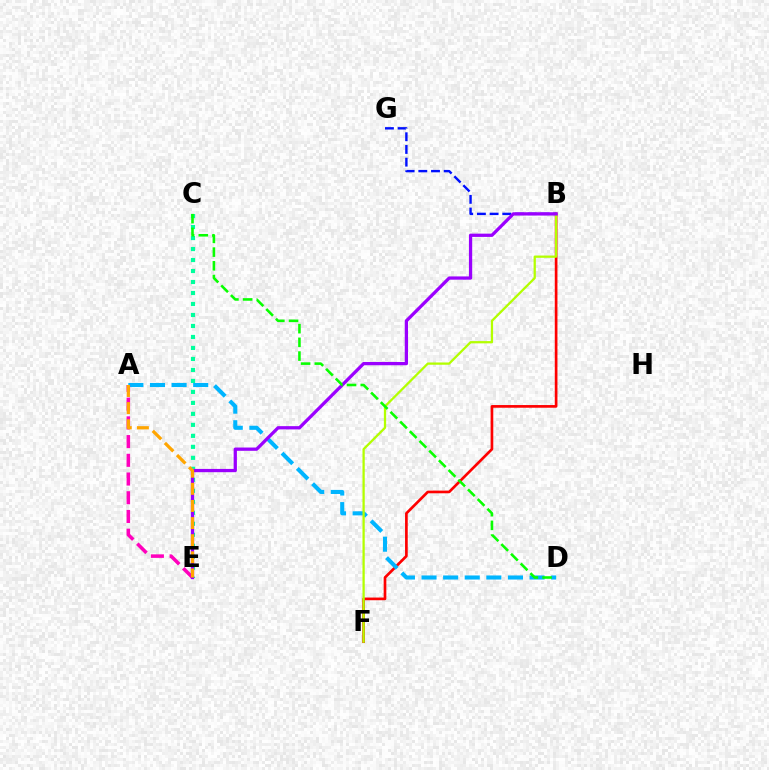{('B', 'F'): [{'color': '#ff0000', 'line_style': 'solid', 'thickness': 1.92}, {'color': '#b3ff00', 'line_style': 'solid', 'thickness': 1.63}], ('C', 'E'): [{'color': '#00ff9d', 'line_style': 'dotted', 'thickness': 2.99}], ('A', 'D'): [{'color': '#00b5ff', 'line_style': 'dashed', 'thickness': 2.93}], ('A', 'E'): [{'color': '#ff00bd', 'line_style': 'dashed', 'thickness': 2.54}, {'color': '#ffa500', 'line_style': 'dashed', 'thickness': 2.33}], ('B', 'G'): [{'color': '#0010ff', 'line_style': 'dashed', 'thickness': 1.72}], ('B', 'E'): [{'color': '#9b00ff', 'line_style': 'solid', 'thickness': 2.35}], ('C', 'D'): [{'color': '#08ff00', 'line_style': 'dashed', 'thickness': 1.86}]}